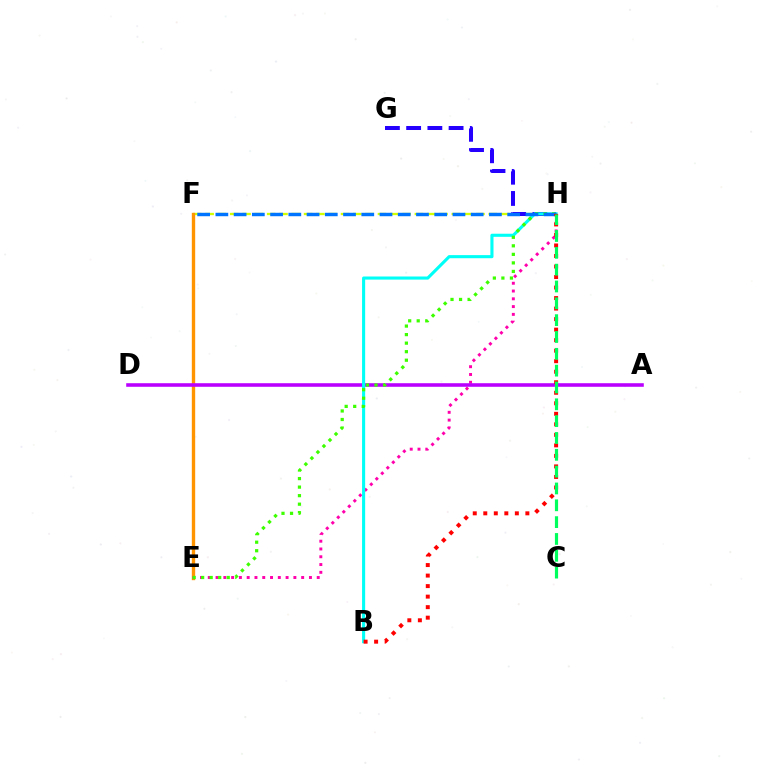{('F', 'H'): [{'color': '#d1ff00', 'line_style': 'dashed', 'thickness': 1.67}, {'color': '#0074ff', 'line_style': 'dashed', 'thickness': 2.48}], ('G', 'H'): [{'color': '#2500ff', 'line_style': 'dashed', 'thickness': 2.88}], ('E', 'F'): [{'color': '#ff9400', 'line_style': 'solid', 'thickness': 2.43}], ('E', 'H'): [{'color': '#ff00ac', 'line_style': 'dotted', 'thickness': 2.11}, {'color': '#3dff00', 'line_style': 'dotted', 'thickness': 2.32}], ('A', 'D'): [{'color': '#b900ff', 'line_style': 'solid', 'thickness': 2.58}], ('B', 'H'): [{'color': '#00fff6', 'line_style': 'solid', 'thickness': 2.23}, {'color': '#ff0000', 'line_style': 'dotted', 'thickness': 2.86}], ('C', 'H'): [{'color': '#00ff5c', 'line_style': 'dashed', 'thickness': 2.29}]}